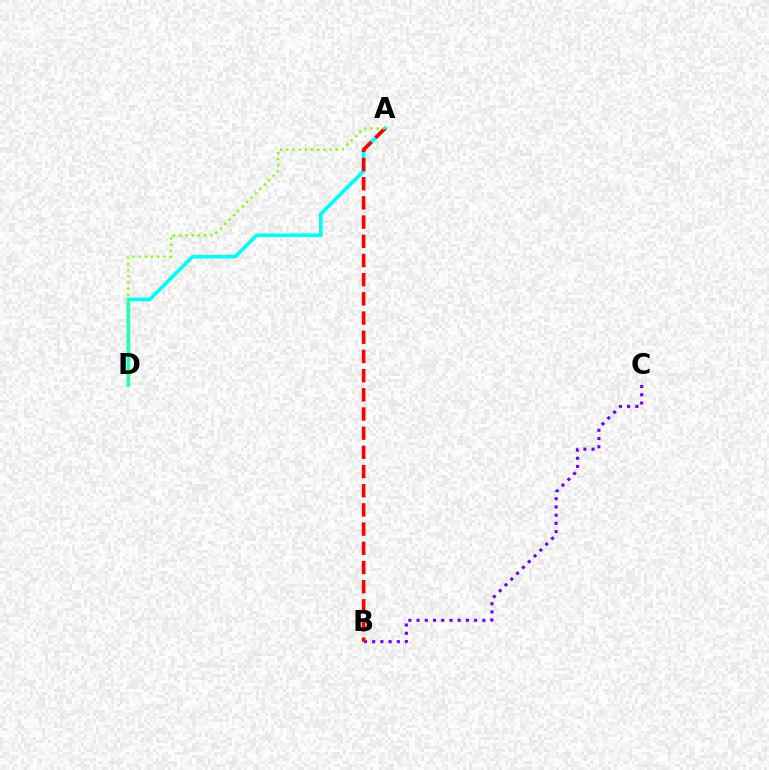{('A', 'D'): [{'color': '#00fff6', 'line_style': 'solid', 'thickness': 2.66}, {'color': '#84ff00', 'line_style': 'dotted', 'thickness': 1.68}], ('B', 'C'): [{'color': '#7200ff', 'line_style': 'dotted', 'thickness': 2.23}], ('A', 'B'): [{'color': '#ff0000', 'line_style': 'dashed', 'thickness': 2.61}]}